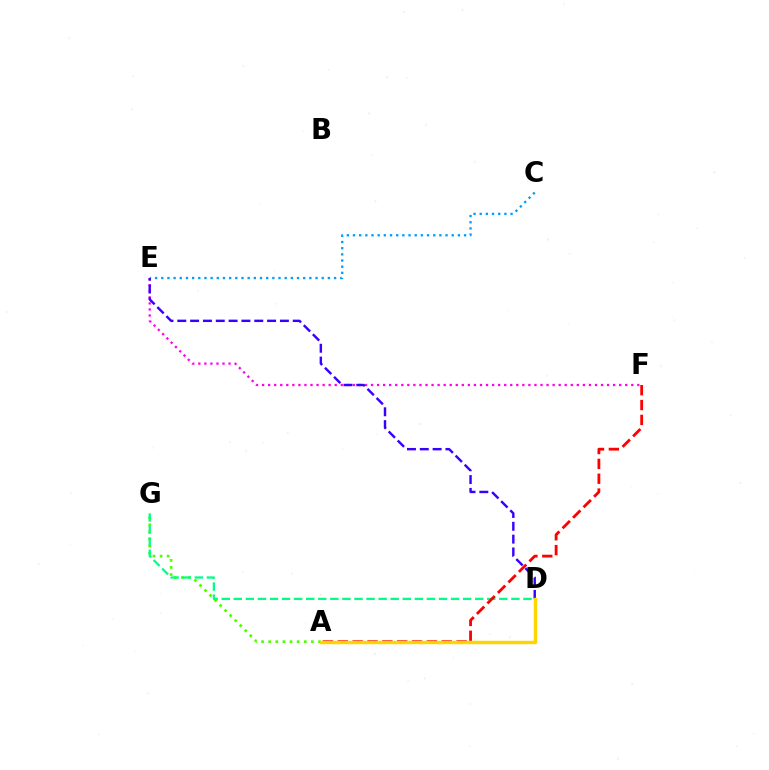{('E', 'F'): [{'color': '#ff00ed', 'line_style': 'dotted', 'thickness': 1.64}], ('A', 'G'): [{'color': '#4fff00', 'line_style': 'dotted', 'thickness': 1.93}], ('D', 'G'): [{'color': '#00ff86', 'line_style': 'dashed', 'thickness': 1.64}], ('A', 'F'): [{'color': '#ff0000', 'line_style': 'dashed', 'thickness': 2.02}], ('C', 'E'): [{'color': '#009eff', 'line_style': 'dotted', 'thickness': 1.68}], ('D', 'E'): [{'color': '#3700ff', 'line_style': 'dashed', 'thickness': 1.74}], ('A', 'D'): [{'color': '#ffd500', 'line_style': 'solid', 'thickness': 2.48}]}